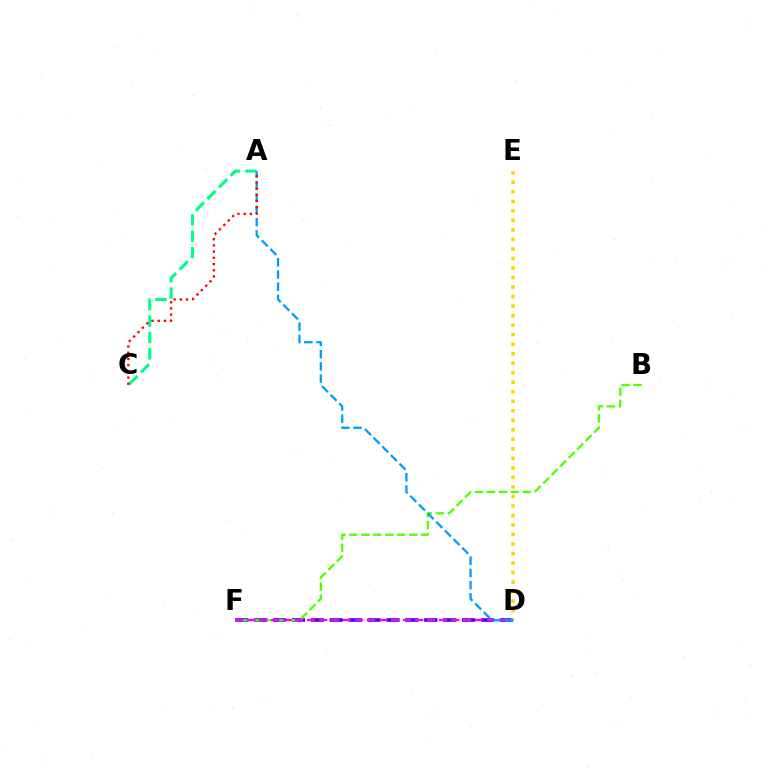{('D', 'F'): [{'color': '#3700ff', 'line_style': 'dashed', 'thickness': 2.57}, {'color': '#ff00ed', 'line_style': 'dashed', 'thickness': 1.63}], ('B', 'F'): [{'color': '#4fff00', 'line_style': 'dashed', 'thickness': 1.63}], ('A', 'C'): [{'color': '#00ff86', 'line_style': 'dashed', 'thickness': 2.23}, {'color': '#ff0000', 'line_style': 'dotted', 'thickness': 1.69}], ('D', 'E'): [{'color': '#ffd500', 'line_style': 'dotted', 'thickness': 2.59}], ('A', 'D'): [{'color': '#009eff', 'line_style': 'dashed', 'thickness': 1.66}]}